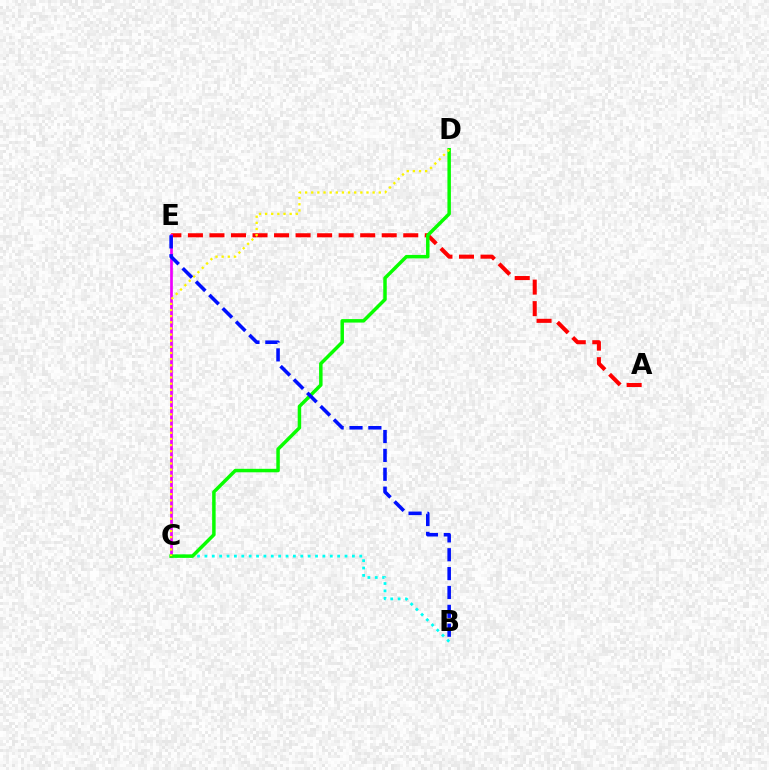{('A', 'E'): [{'color': '#ff0000', 'line_style': 'dashed', 'thickness': 2.93}], ('C', 'E'): [{'color': '#ee00ff', 'line_style': 'solid', 'thickness': 1.95}], ('B', 'C'): [{'color': '#00fff6', 'line_style': 'dotted', 'thickness': 2.0}], ('C', 'D'): [{'color': '#08ff00', 'line_style': 'solid', 'thickness': 2.51}, {'color': '#fcf500', 'line_style': 'dotted', 'thickness': 1.67}], ('B', 'E'): [{'color': '#0010ff', 'line_style': 'dashed', 'thickness': 2.56}]}